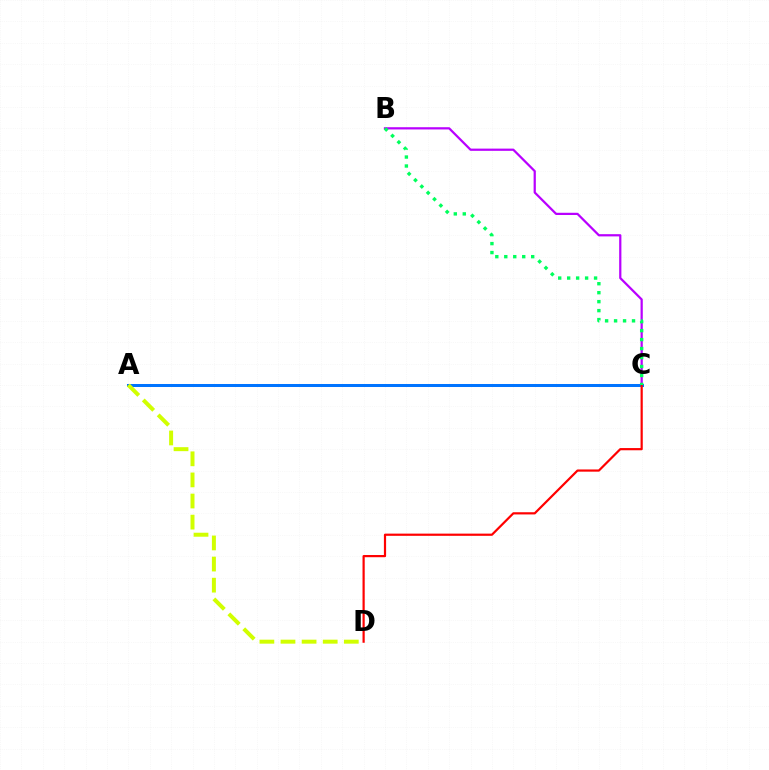{('B', 'C'): [{'color': '#b900ff', 'line_style': 'solid', 'thickness': 1.61}, {'color': '#00ff5c', 'line_style': 'dotted', 'thickness': 2.44}], ('A', 'C'): [{'color': '#0074ff', 'line_style': 'solid', 'thickness': 2.17}], ('C', 'D'): [{'color': '#ff0000', 'line_style': 'solid', 'thickness': 1.58}], ('A', 'D'): [{'color': '#d1ff00', 'line_style': 'dashed', 'thickness': 2.87}]}